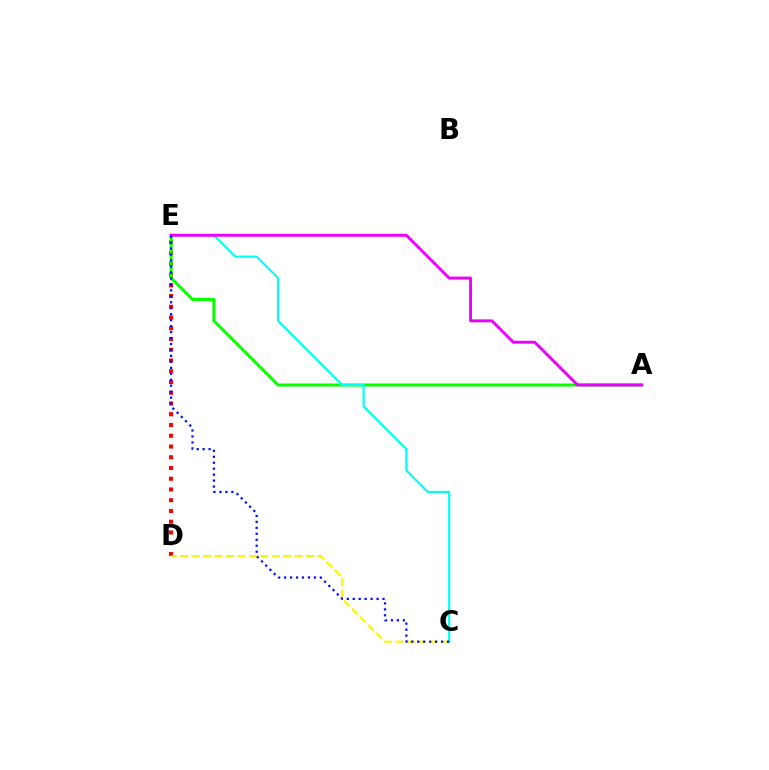{('D', 'E'): [{'color': '#ff0000', 'line_style': 'dotted', 'thickness': 2.92}], ('C', 'D'): [{'color': '#fcf500', 'line_style': 'dashed', 'thickness': 1.55}], ('A', 'E'): [{'color': '#08ff00', 'line_style': 'solid', 'thickness': 2.19}, {'color': '#ee00ff', 'line_style': 'solid', 'thickness': 2.11}], ('C', 'E'): [{'color': '#00fff6', 'line_style': 'solid', 'thickness': 1.58}, {'color': '#0010ff', 'line_style': 'dotted', 'thickness': 1.62}]}